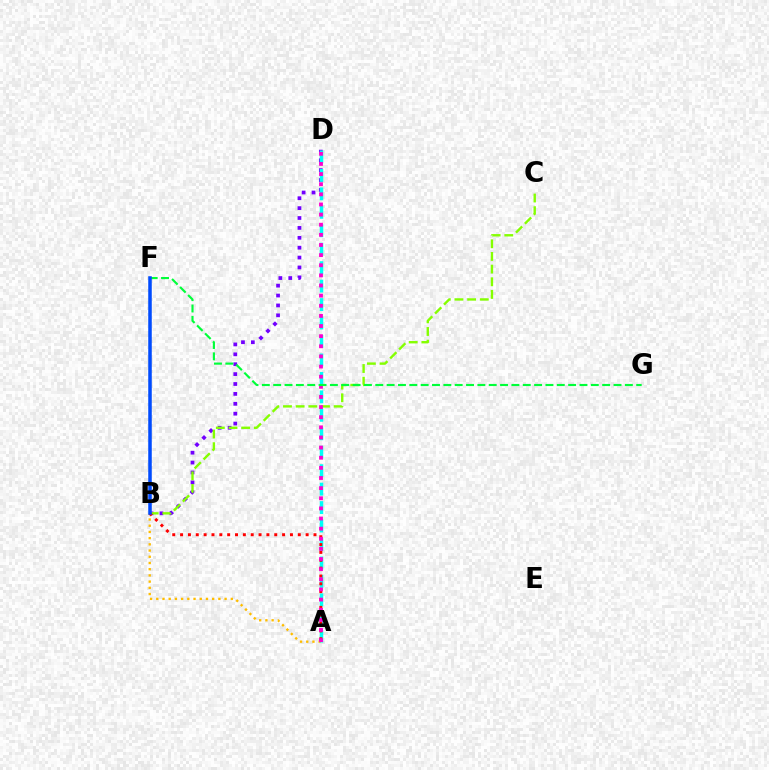{('A', 'B'): [{'color': '#ffbd00', 'line_style': 'dotted', 'thickness': 1.69}, {'color': '#ff0000', 'line_style': 'dotted', 'thickness': 2.13}], ('B', 'D'): [{'color': '#7200ff', 'line_style': 'dotted', 'thickness': 2.69}], ('A', 'D'): [{'color': '#00fff6', 'line_style': 'dashed', 'thickness': 2.51}, {'color': '#ff00cf', 'line_style': 'dotted', 'thickness': 2.75}], ('B', 'C'): [{'color': '#84ff00', 'line_style': 'dashed', 'thickness': 1.72}], ('F', 'G'): [{'color': '#00ff39', 'line_style': 'dashed', 'thickness': 1.54}], ('B', 'F'): [{'color': '#004bff', 'line_style': 'solid', 'thickness': 2.54}]}